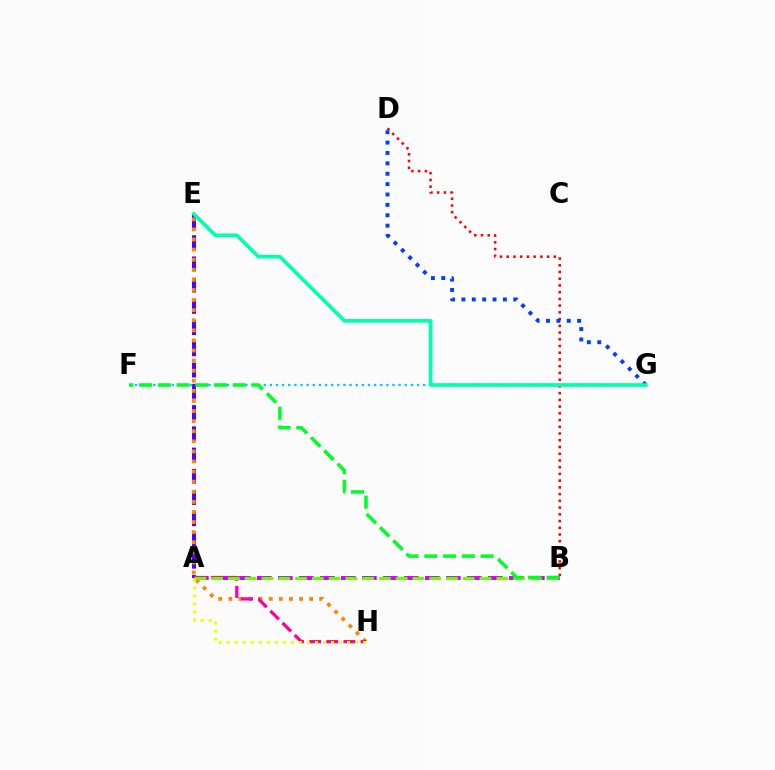{('B', 'D'): [{'color': '#ff0000', 'line_style': 'dotted', 'thickness': 1.83}], ('A', 'E'): [{'color': '#4f00ff', 'line_style': 'dashed', 'thickness': 2.89}], ('A', 'B'): [{'color': '#d600ff', 'line_style': 'dashed', 'thickness': 2.85}, {'color': '#66ff00', 'line_style': 'dashed', 'thickness': 2.28}], ('E', 'H'): [{'color': '#ff8800', 'line_style': 'dotted', 'thickness': 2.74}], ('D', 'G'): [{'color': '#003fff', 'line_style': 'dotted', 'thickness': 2.82}], ('F', 'G'): [{'color': '#00c7ff', 'line_style': 'dotted', 'thickness': 1.67}], ('A', 'H'): [{'color': '#ff00a0', 'line_style': 'dashed', 'thickness': 2.33}, {'color': '#eeff00', 'line_style': 'dotted', 'thickness': 2.18}], ('B', 'F'): [{'color': '#00ff27', 'line_style': 'dashed', 'thickness': 2.55}], ('E', 'G'): [{'color': '#00ffaf', 'line_style': 'solid', 'thickness': 2.64}]}